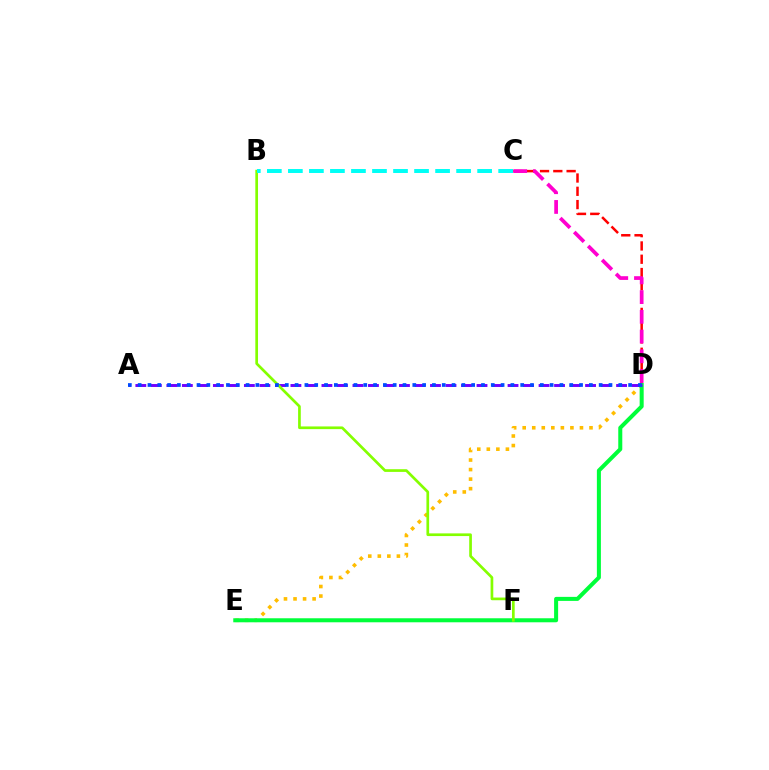{('C', 'D'): [{'color': '#ff0000', 'line_style': 'dashed', 'thickness': 1.8}, {'color': '#ff00cf', 'line_style': 'dashed', 'thickness': 2.68}], ('D', 'E'): [{'color': '#ffbd00', 'line_style': 'dotted', 'thickness': 2.59}, {'color': '#00ff39', 'line_style': 'solid', 'thickness': 2.9}], ('A', 'D'): [{'color': '#7200ff', 'line_style': 'dashed', 'thickness': 2.11}, {'color': '#004bff', 'line_style': 'dotted', 'thickness': 2.66}], ('B', 'F'): [{'color': '#84ff00', 'line_style': 'solid', 'thickness': 1.94}], ('B', 'C'): [{'color': '#00fff6', 'line_style': 'dashed', 'thickness': 2.86}]}